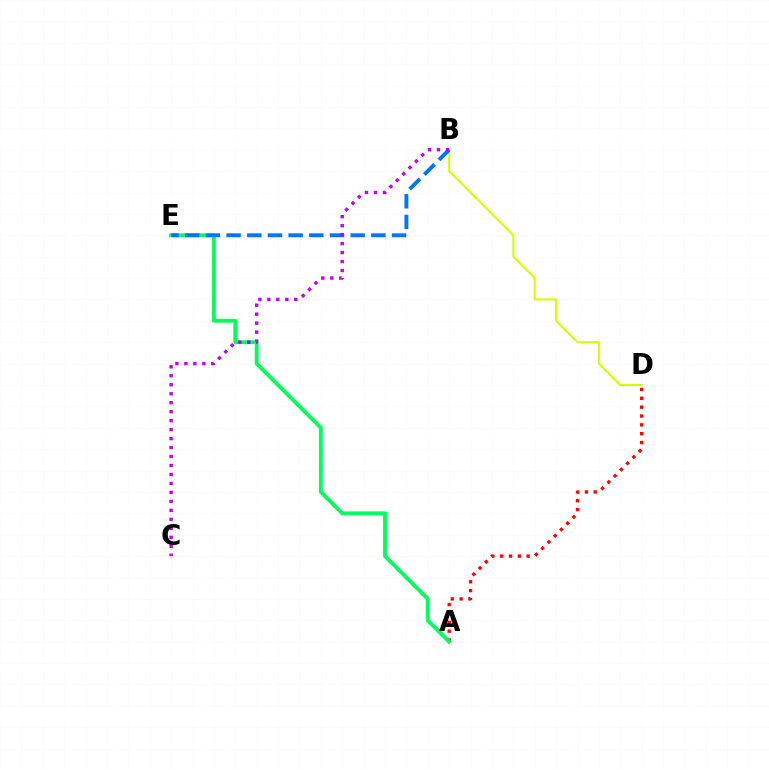{('B', 'D'): [{'color': '#d1ff00', 'line_style': 'solid', 'thickness': 1.5}], ('A', 'D'): [{'color': '#ff0000', 'line_style': 'dotted', 'thickness': 2.4}], ('A', 'E'): [{'color': '#00ff5c', 'line_style': 'solid', 'thickness': 2.78}], ('B', 'E'): [{'color': '#0074ff', 'line_style': 'dashed', 'thickness': 2.81}], ('B', 'C'): [{'color': '#b900ff', 'line_style': 'dotted', 'thickness': 2.44}]}